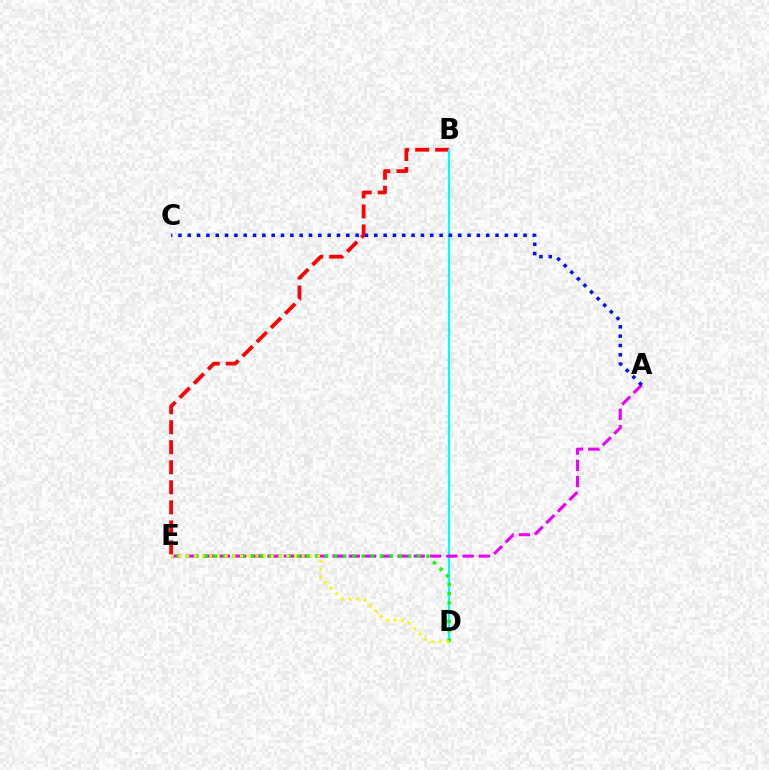{('B', 'E'): [{'color': '#ff0000', 'line_style': 'dashed', 'thickness': 2.72}], ('B', 'D'): [{'color': '#00fff6', 'line_style': 'solid', 'thickness': 1.57}], ('A', 'E'): [{'color': '#ee00ff', 'line_style': 'dashed', 'thickness': 2.21}], ('D', 'E'): [{'color': '#08ff00', 'line_style': 'dotted', 'thickness': 2.51}, {'color': '#fcf500', 'line_style': 'dotted', 'thickness': 2.09}], ('A', 'C'): [{'color': '#0010ff', 'line_style': 'dotted', 'thickness': 2.53}]}